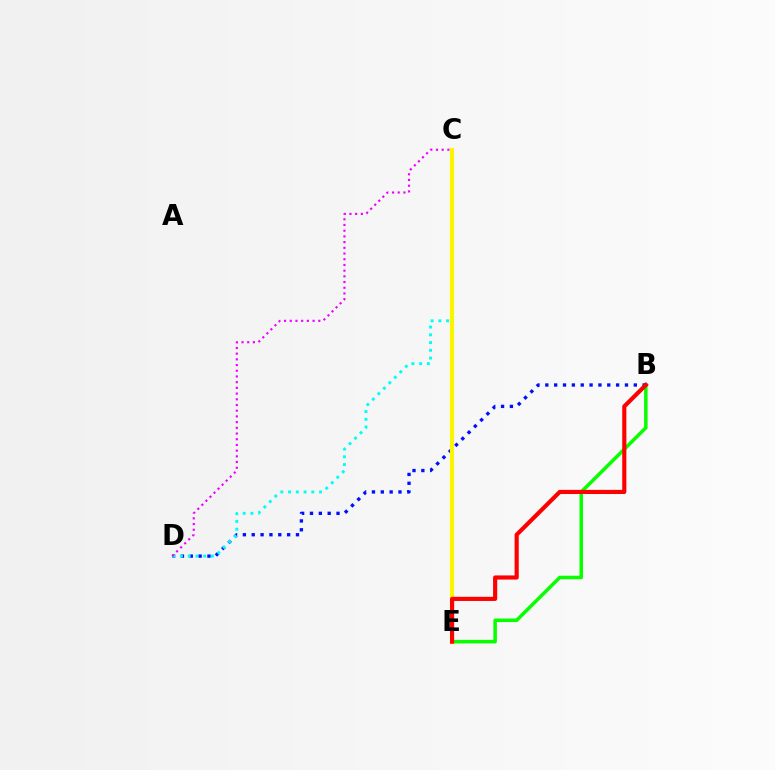{('B', 'E'): [{'color': '#08ff00', 'line_style': 'solid', 'thickness': 2.54}, {'color': '#ff0000', 'line_style': 'solid', 'thickness': 2.98}], ('B', 'D'): [{'color': '#0010ff', 'line_style': 'dotted', 'thickness': 2.4}], ('C', 'D'): [{'color': '#00fff6', 'line_style': 'dotted', 'thickness': 2.1}, {'color': '#ee00ff', 'line_style': 'dotted', 'thickness': 1.55}], ('C', 'E'): [{'color': '#fcf500', 'line_style': 'solid', 'thickness': 2.97}]}